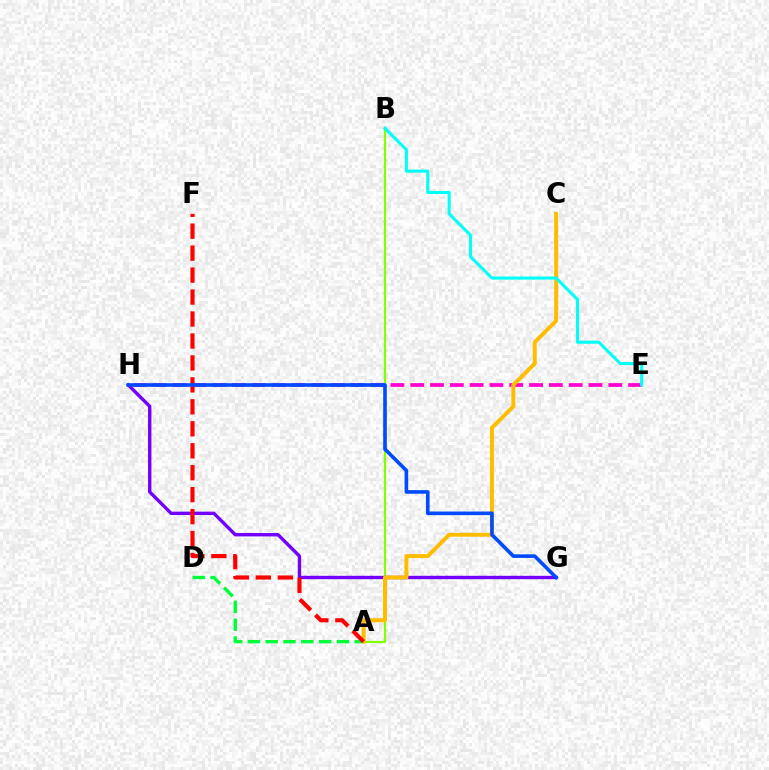{('A', 'B'): [{'color': '#84ff00', 'line_style': 'solid', 'thickness': 1.59}], ('G', 'H'): [{'color': '#7200ff', 'line_style': 'solid', 'thickness': 2.43}, {'color': '#004bff', 'line_style': 'solid', 'thickness': 2.6}], ('E', 'H'): [{'color': '#ff00cf', 'line_style': 'dashed', 'thickness': 2.69}], ('A', 'D'): [{'color': '#00ff39', 'line_style': 'dashed', 'thickness': 2.42}], ('A', 'C'): [{'color': '#ffbd00', 'line_style': 'solid', 'thickness': 2.87}], ('A', 'F'): [{'color': '#ff0000', 'line_style': 'dashed', 'thickness': 2.98}], ('B', 'E'): [{'color': '#00fff6', 'line_style': 'solid', 'thickness': 2.21}]}